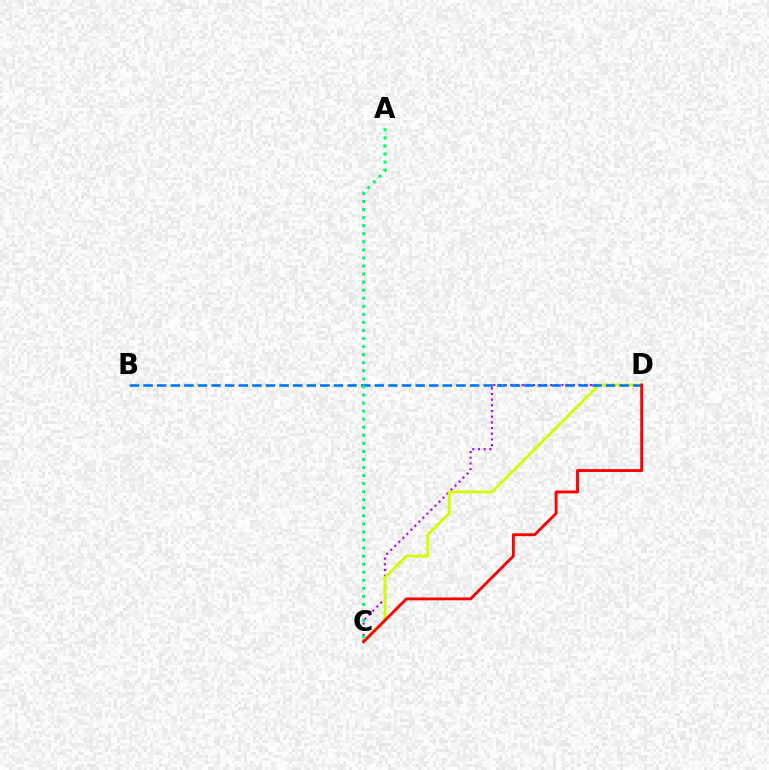{('C', 'D'): [{'color': '#b900ff', 'line_style': 'dotted', 'thickness': 1.54}, {'color': '#d1ff00', 'line_style': 'solid', 'thickness': 2.05}, {'color': '#ff0000', 'line_style': 'solid', 'thickness': 2.06}], ('B', 'D'): [{'color': '#0074ff', 'line_style': 'dashed', 'thickness': 1.85}], ('A', 'C'): [{'color': '#00ff5c', 'line_style': 'dotted', 'thickness': 2.19}]}